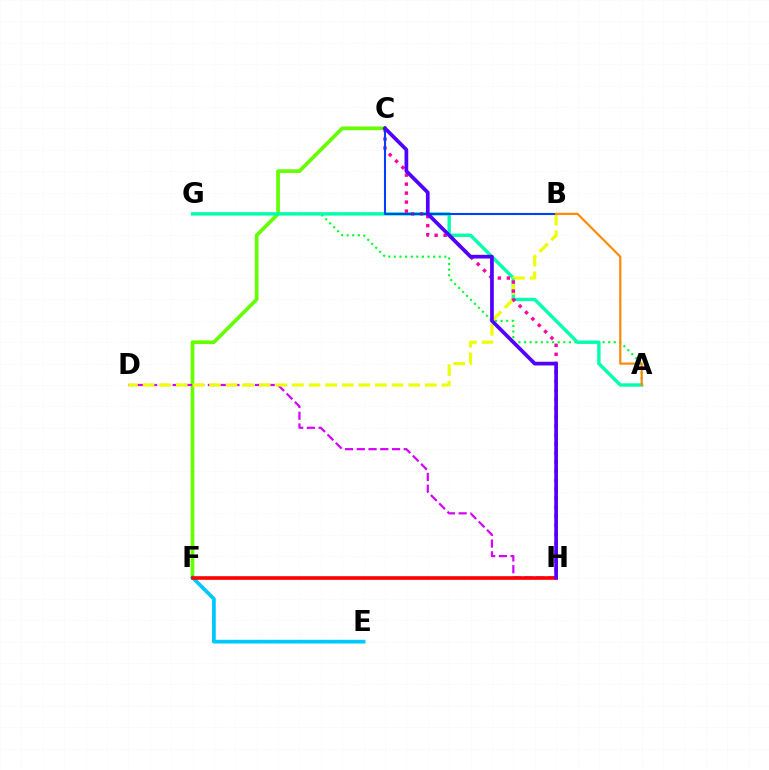{('A', 'G'): [{'color': '#00ff27', 'line_style': 'dotted', 'thickness': 1.52}, {'color': '#00ffaf', 'line_style': 'solid', 'thickness': 2.44}], ('C', 'F'): [{'color': '#66ff00', 'line_style': 'solid', 'thickness': 2.67}], ('D', 'H'): [{'color': '#d600ff', 'line_style': 'dashed', 'thickness': 1.6}], ('E', 'F'): [{'color': '#00c7ff', 'line_style': 'solid', 'thickness': 2.69}], ('F', 'H'): [{'color': '#ff0000', 'line_style': 'solid', 'thickness': 2.6}], ('B', 'D'): [{'color': '#eeff00', 'line_style': 'dashed', 'thickness': 2.26}], ('C', 'H'): [{'color': '#ff00a0', 'line_style': 'dotted', 'thickness': 2.44}, {'color': '#4f00ff', 'line_style': 'solid', 'thickness': 2.67}], ('B', 'C'): [{'color': '#003fff', 'line_style': 'solid', 'thickness': 1.5}], ('A', 'B'): [{'color': '#ff8800', 'line_style': 'solid', 'thickness': 1.56}]}